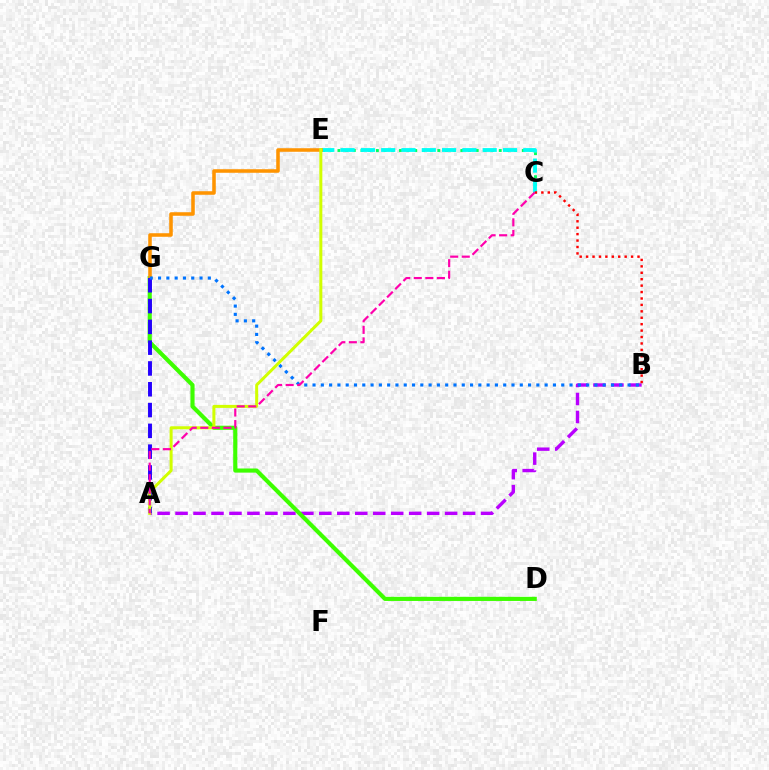{('A', 'B'): [{'color': '#b900ff', 'line_style': 'dashed', 'thickness': 2.44}], ('D', 'G'): [{'color': '#3dff00', 'line_style': 'solid', 'thickness': 2.98}], ('C', 'E'): [{'color': '#00ff5c', 'line_style': 'dotted', 'thickness': 2.09}, {'color': '#00fff6', 'line_style': 'dashed', 'thickness': 2.76}], ('E', 'G'): [{'color': '#ff9400', 'line_style': 'solid', 'thickness': 2.55}], ('B', 'C'): [{'color': '#ff0000', 'line_style': 'dotted', 'thickness': 1.75}], ('A', 'G'): [{'color': '#2500ff', 'line_style': 'dashed', 'thickness': 2.83}], ('A', 'E'): [{'color': '#d1ff00', 'line_style': 'solid', 'thickness': 2.16}], ('B', 'G'): [{'color': '#0074ff', 'line_style': 'dotted', 'thickness': 2.25}], ('A', 'C'): [{'color': '#ff00ac', 'line_style': 'dashed', 'thickness': 1.57}]}